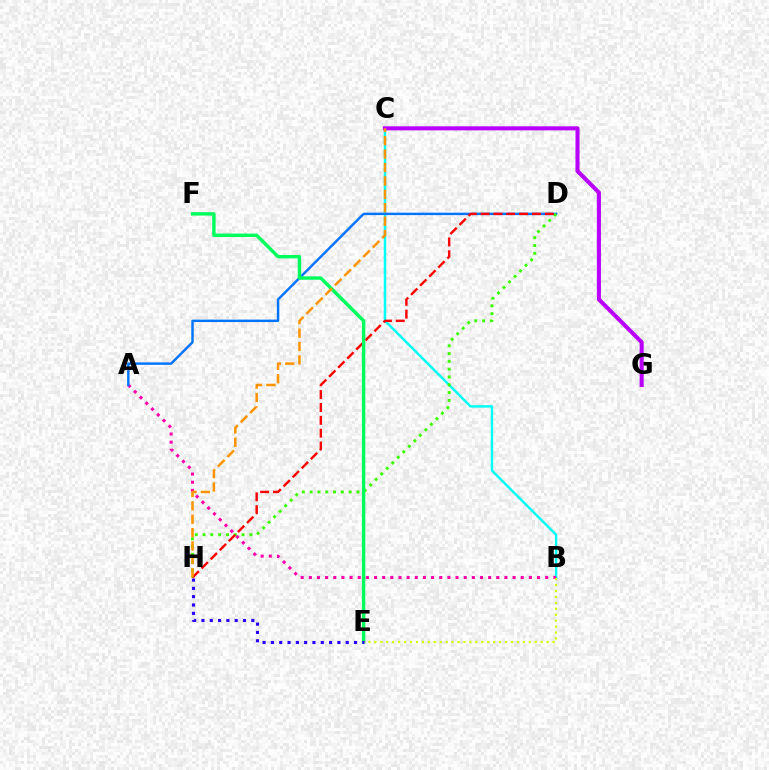{('B', 'C'): [{'color': '#00fff6', 'line_style': 'solid', 'thickness': 1.77}], ('A', 'B'): [{'color': '#ff00ac', 'line_style': 'dotted', 'thickness': 2.21}], ('A', 'D'): [{'color': '#0074ff', 'line_style': 'solid', 'thickness': 1.75}], ('D', 'H'): [{'color': '#3dff00', 'line_style': 'dotted', 'thickness': 2.12}, {'color': '#ff0000', 'line_style': 'dashed', 'thickness': 1.75}], ('C', 'G'): [{'color': '#b900ff', 'line_style': 'solid', 'thickness': 2.94}], ('E', 'F'): [{'color': '#00ff5c', 'line_style': 'solid', 'thickness': 2.47}], ('C', 'H'): [{'color': '#ff9400', 'line_style': 'dashed', 'thickness': 1.82}], ('B', 'E'): [{'color': '#d1ff00', 'line_style': 'dotted', 'thickness': 1.61}], ('E', 'H'): [{'color': '#2500ff', 'line_style': 'dotted', 'thickness': 2.26}]}